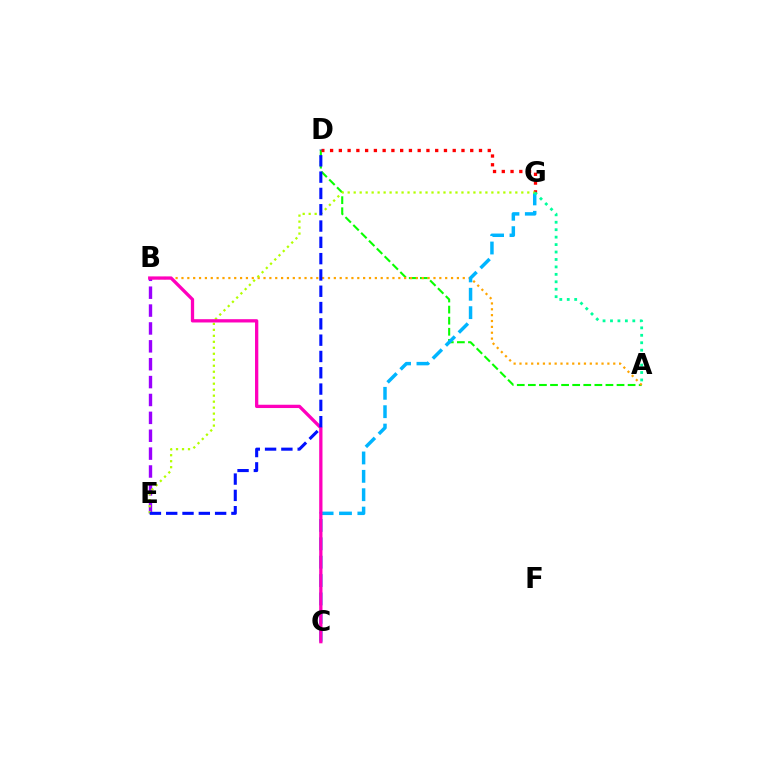{('B', 'E'): [{'color': '#9b00ff', 'line_style': 'dashed', 'thickness': 2.43}], ('A', 'D'): [{'color': '#08ff00', 'line_style': 'dashed', 'thickness': 1.51}], ('D', 'G'): [{'color': '#ff0000', 'line_style': 'dotted', 'thickness': 2.38}], ('A', 'B'): [{'color': '#ffa500', 'line_style': 'dotted', 'thickness': 1.59}], ('C', 'G'): [{'color': '#00b5ff', 'line_style': 'dashed', 'thickness': 2.5}], ('E', 'G'): [{'color': '#b3ff00', 'line_style': 'dotted', 'thickness': 1.63}], ('B', 'C'): [{'color': '#ff00bd', 'line_style': 'solid', 'thickness': 2.37}], ('A', 'G'): [{'color': '#00ff9d', 'line_style': 'dotted', 'thickness': 2.02}], ('D', 'E'): [{'color': '#0010ff', 'line_style': 'dashed', 'thickness': 2.21}]}